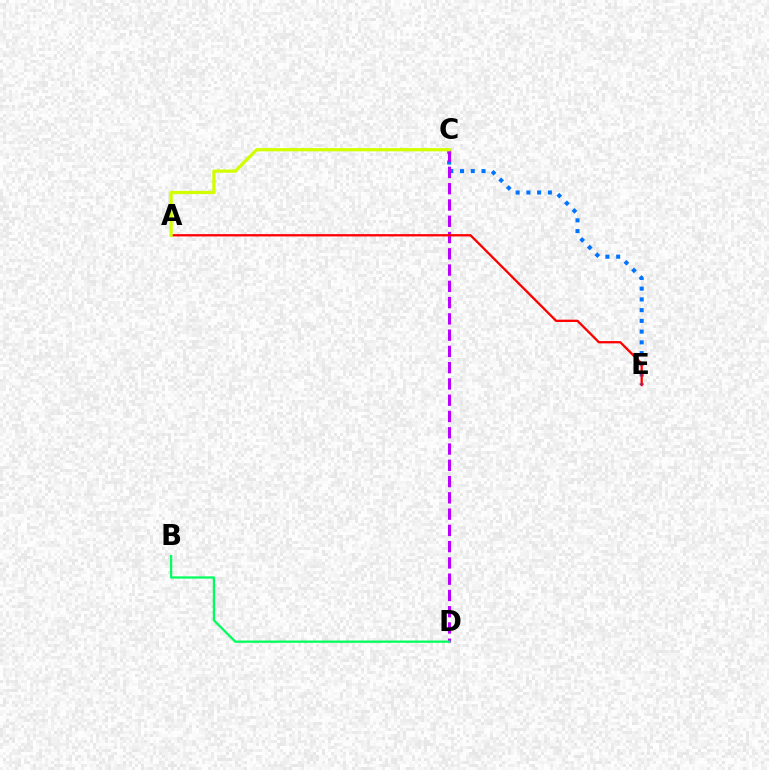{('C', 'E'): [{'color': '#0074ff', 'line_style': 'dotted', 'thickness': 2.92}], ('C', 'D'): [{'color': '#b900ff', 'line_style': 'dashed', 'thickness': 2.21}], ('A', 'E'): [{'color': '#ff0000', 'line_style': 'solid', 'thickness': 1.65}], ('B', 'D'): [{'color': '#00ff5c', 'line_style': 'solid', 'thickness': 1.63}], ('A', 'C'): [{'color': '#d1ff00', 'line_style': 'solid', 'thickness': 2.33}]}